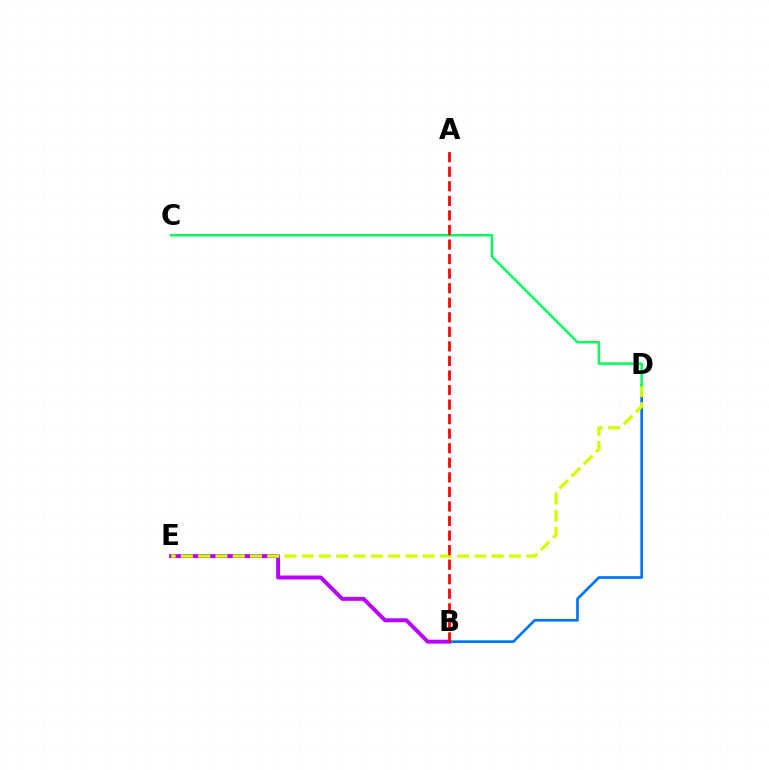{('B', 'E'): [{'color': '#b900ff', 'line_style': 'solid', 'thickness': 2.83}], ('B', 'D'): [{'color': '#0074ff', 'line_style': 'solid', 'thickness': 1.93}], ('D', 'E'): [{'color': '#d1ff00', 'line_style': 'dashed', 'thickness': 2.35}], ('C', 'D'): [{'color': '#00ff5c', 'line_style': 'solid', 'thickness': 1.8}], ('A', 'B'): [{'color': '#ff0000', 'line_style': 'dashed', 'thickness': 1.98}]}